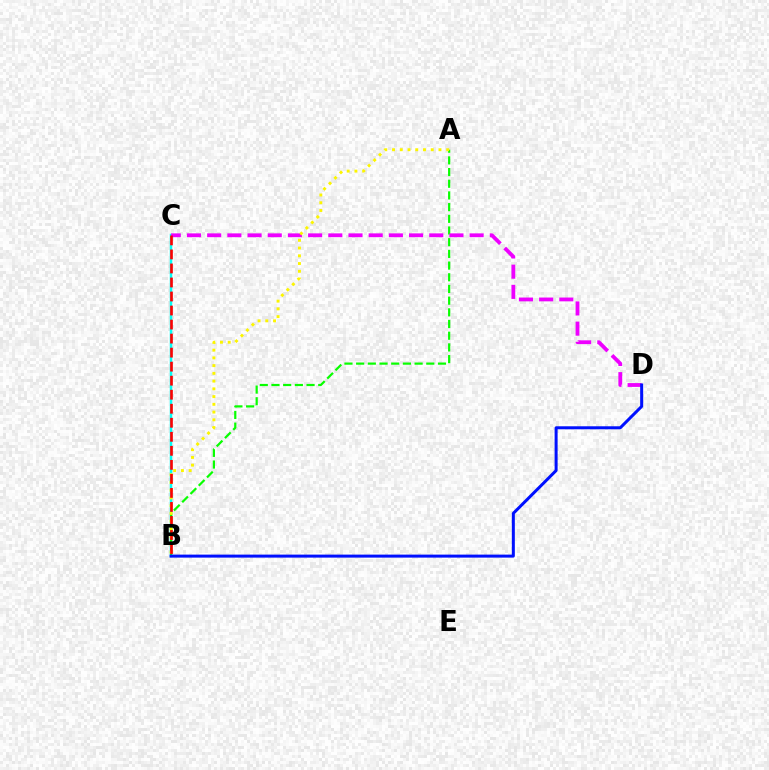{('B', 'C'): [{'color': '#00fff6', 'line_style': 'solid', 'thickness': 1.79}, {'color': '#ff0000', 'line_style': 'dashed', 'thickness': 1.91}], ('A', 'B'): [{'color': '#08ff00', 'line_style': 'dashed', 'thickness': 1.59}, {'color': '#fcf500', 'line_style': 'dotted', 'thickness': 2.1}], ('C', 'D'): [{'color': '#ee00ff', 'line_style': 'dashed', 'thickness': 2.74}], ('B', 'D'): [{'color': '#0010ff', 'line_style': 'solid', 'thickness': 2.16}]}